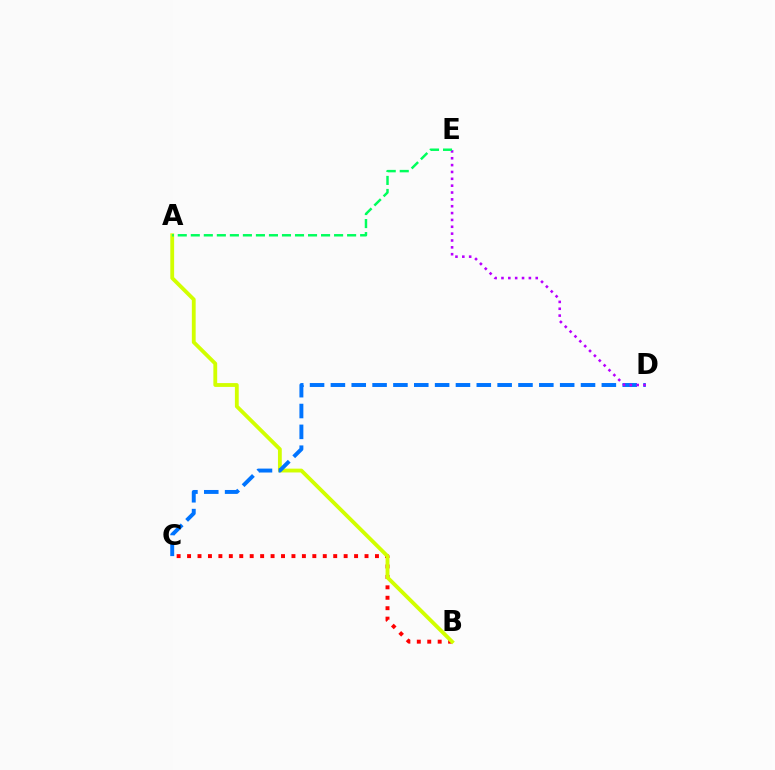{('B', 'C'): [{'color': '#ff0000', 'line_style': 'dotted', 'thickness': 2.84}], ('A', 'B'): [{'color': '#d1ff00', 'line_style': 'solid', 'thickness': 2.75}], ('C', 'D'): [{'color': '#0074ff', 'line_style': 'dashed', 'thickness': 2.83}], ('D', 'E'): [{'color': '#b900ff', 'line_style': 'dotted', 'thickness': 1.86}], ('A', 'E'): [{'color': '#00ff5c', 'line_style': 'dashed', 'thickness': 1.77}]}